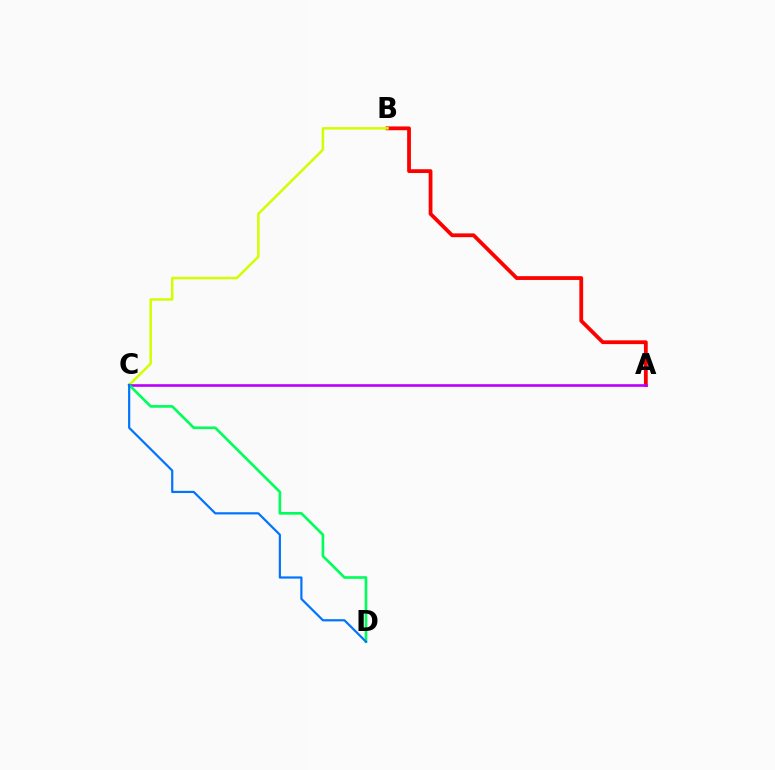{('A', 'B'): [{'color': '#ff0000', 'line_style': 'solid', 'thickness': 2.73}], ('B', 'C'): [{'color': '#d1ff00', 'line_style': 'solid', 'thickness': 1.81}], ('A', 'C'): [{'color': '#b900ff', 'line_style': 'solid', 'thickness': 1.88}], ('C', 'D'): [{'color': '#00ff5c', 'line_style': 'solid', 'thickness': 1.91}, {'color': '#0074ff', 'line_style': 'solid', 'thickness': 1.58}]}